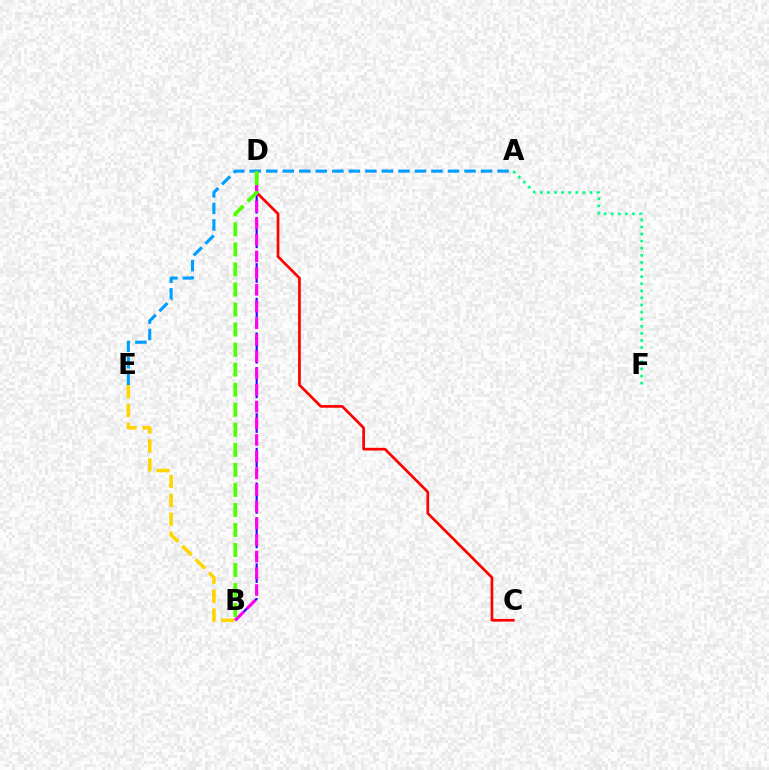{('B', 'D'): [{'color': '#3700ff', 'line_style': 'dashed', 'thickness': 1.57}, {'color': '#ff00ed', 'line_style': 'dashed', 'thickness': 2.27}, {'color': '#4fff00', 'line_style': 'dashed', 'thickness': 2.72}], ('C', 'D'): [{'color': '#ff0000', 'line_style': 'solid', 'thickness': 1.94}], ('A', 'F'): [{'color': '#00ff86', 'line_style': 'dotted', 'thickness': 1.93}], ('B', 'E'): [{'color': '#ffd500', 'line_style': 'dashed', 'thickness': 2.57}], ('A', 'E'): [{'color': '#009eff', 'line_style': 'dashed', 'thickness': 2.24}]}